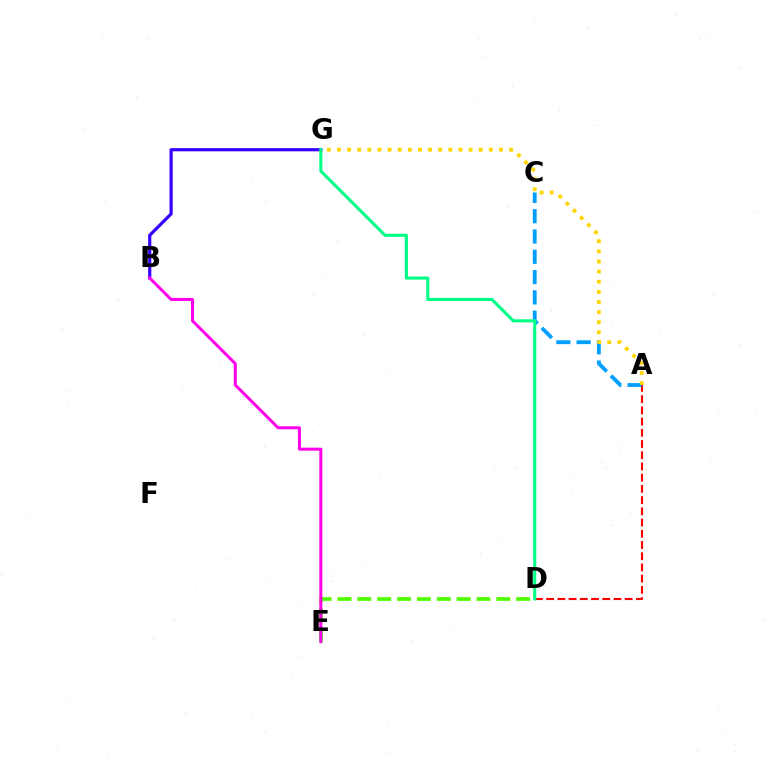{('A', 'D'): [{'color': '#ff0000', 'line_style': 'dashed', 'thickness': 1.52}], ('B', 'G'): [{'color': '#3700ff', 'line_style': 'solid', 'thickness': 2.3}], ('D', 'E'): [{'color': '#4fff00', 'line_style': 'dashed', 'thickness': 2.7}], ('A', 'C'): [{'color': '#009eff', 'line_style': 'dashed', 'thickness': 2.76}], ('B', 'E'): [{'color': '#ff00ed', 'line_style': 'solid', 'thickness': 2.16}], ('A', 'G'): [{'color': '#ffd500', 'line_style': 'dotted', 'thickness': 2.75}], ('D', 'G'): [{'color': '#00ff86', 'line_style': 'solid', 'thickness': 2.22}]}